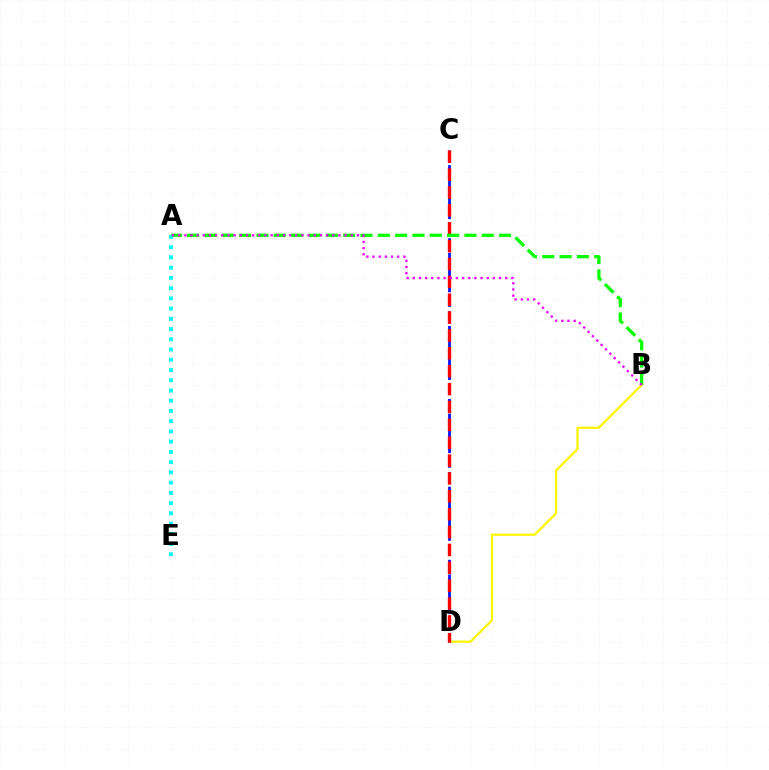{('B', 'D'): [{'color': '#fcf500', 'line_style': 'solid', 'thickness': 1.61}], ('C', 'D'): [{'color': '#0010ff', 'line_style': 'dashed', 'thickness': 1.99}, {'color': '#ff0000', 'line_style': 'dashed', 'thickness': 2.43}], ('A', 'B'): [{'color': '#08ff00', 'line_style': 'dashed', 'thickness': 2.35}, {'color': '#ee00ff', 'line_style': 'dotted', 'thickness': 1.67}], ('A', 'E'): [{'color': '#00fff6', 'line_style': 'dotted', 'thickness': 2.78}]}